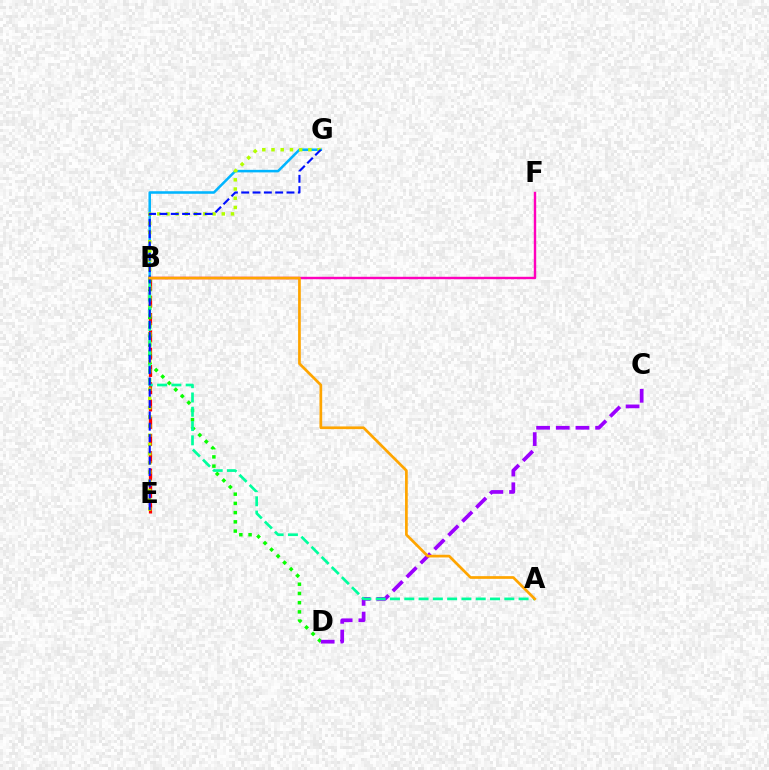{('B', 'E'): [{'color': '#ff0000', 'line_style': 'dashed', 'thickness': 2.35}], ('B', 'F'): [{'color': '#ff00bd', 'line_style': 'solid', 'thickness': 1.74}], ('B', 'G'): [{'color': '#00b5ff', 'line_style': 'solid', 'thickness': 1.83}], ('B', 'D'): [{'color': '#08ff00', 'line_style': 'dotted', 'thickness': 2.51}], ('E', 'G'): [{'color': '#b3ff00', 'line_style': 'dotted', 'thickness': 2.5}, {'color': '#0010ff', 'line_style': 'dashed', 'thickness': 1.54}], ('C', 'D'): [{'color': '#9b00ff', 'line_style': 'dashed', 'thickness': 2.67}], ('A', 'B'): [{'color': '#00ff9d', 'line_style': 'dashed', 'thickness': 1.94}, {'color': '#ffa500', 'line_style': 'solid', 'thickness': 1.95}]}